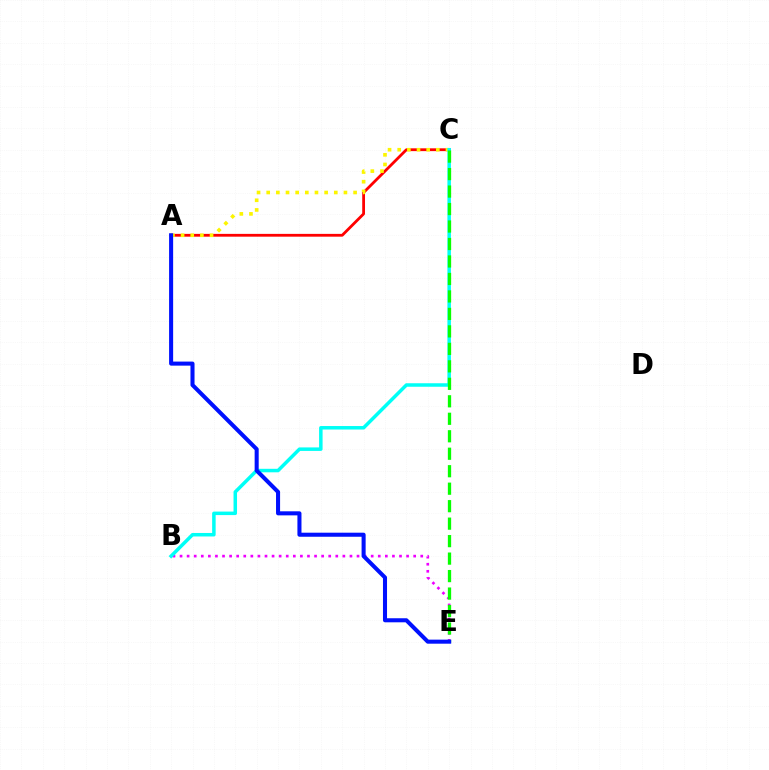{('A', 'C'): [{'color': '#ff0000', 'line_style': 'solid', 'thickness': 2.01}, {'color': '#fcf500', 'line_style': 'dotted', 'thickness': 2.62}], ('B', 'E'): [{'color': '#ee00ff', 'line_style': 'dotted', 'thickness': 1.92}], ('B', 'C'): [{'color': '#00fff6', 'line_style': 'solid', 'thickness': 2.52}], ('C', 'E'): [{'color': '#08ff00', 'line_style': 'dashed', 'thickness': 2.37}], ('A', 'E'): [{'color': '#0010ff', 'line_style': 'solid', 'thickness': 2.92}]}